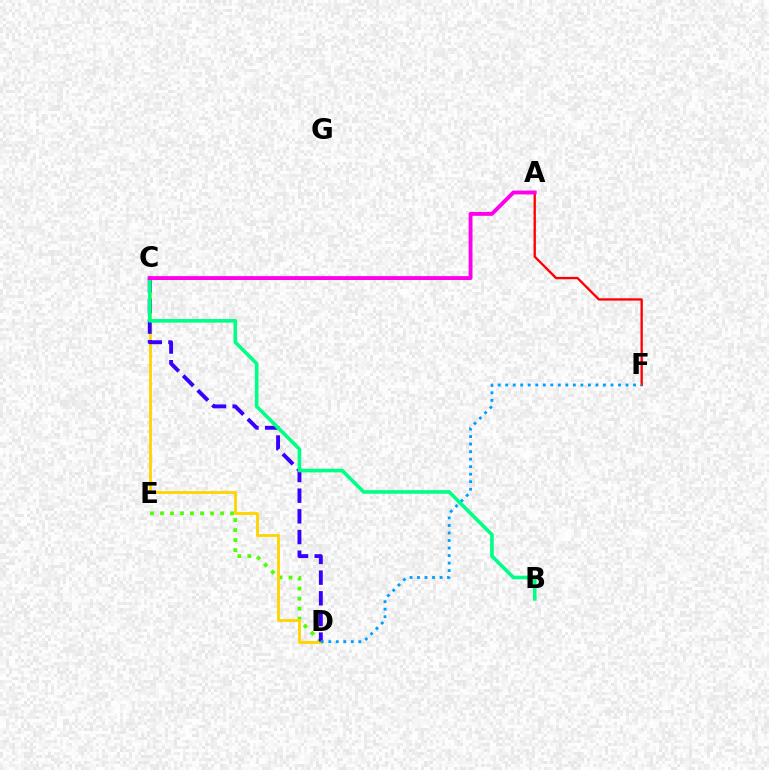{('D', 'E'): [{'color': '#4fff00', 'line_style': 'dotted', 'thickness': 2.72}], ('C', 'D'): [{'color': '#ffd500', 'line_style': 'solid', 'thickness': 2.04}, {'color': '#3700ff', 'line_style': 'dashed', 'thickness': 2.81}], ('A', 'F'): [{'color': '#ff0000', 'line_style': 'solid', 'thickness': 1.68}], ('D', 'F'): [{'color': '#009eff', 'line_style': 'dotted', 'thickness': 2.04}], ('B', 'C'): [{'color': '#00ff86', 'line_style': 'solid', 'thickness': 2.6}], ('A', 'C'): [{'color': '#ff00ed', 'line_style': 'solid', 'thickness': 2.79}]}